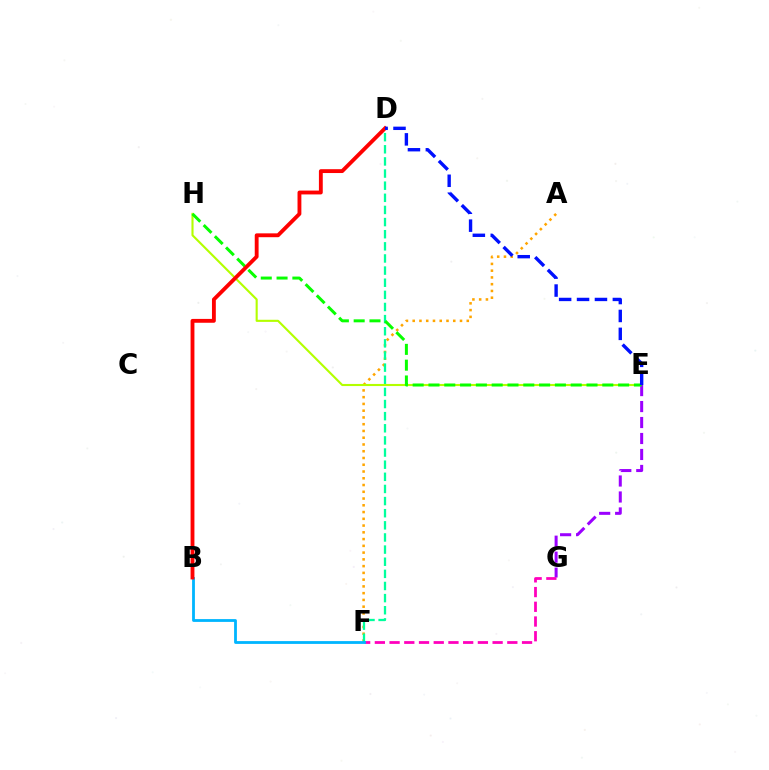{('A', 'F'): [{'color': '#ffa500', 'line_style': 'dotted', 'thickness': 1.84}], ('D', 'F'): [{'color': '#00ff9d', 'line_style': 'dashed', 'thickness': 1.65}], ('E', 'H'): [{'color': '#b3ff00', 'line_style': 'solid', 'thickness': 1.52}, {'color': '#08ff00', 'line_style': 'dashed', 'thickness': 2.15}], ('E', 'G'): [{'color': '#9b00ff', 'line_style': 'dashed', 'thickness': 2.17}], ('F', 'G'): [{'color': '#ff00bd', 'line_style': 'dashed', 'thickness': 2.0}], ('B', 'F'): [{'color': '#00b5ff', 'line_style': 'solid', 'thickness': 2.02}], ('B', 'D'): [{'color': '#ff0000', 'line_style': 'solid', 'thickness': 2.77}], ('D', 'E'): [{'color': '#0010ff', 'line_style': 'dashed', 'thickness': 2.43}]}